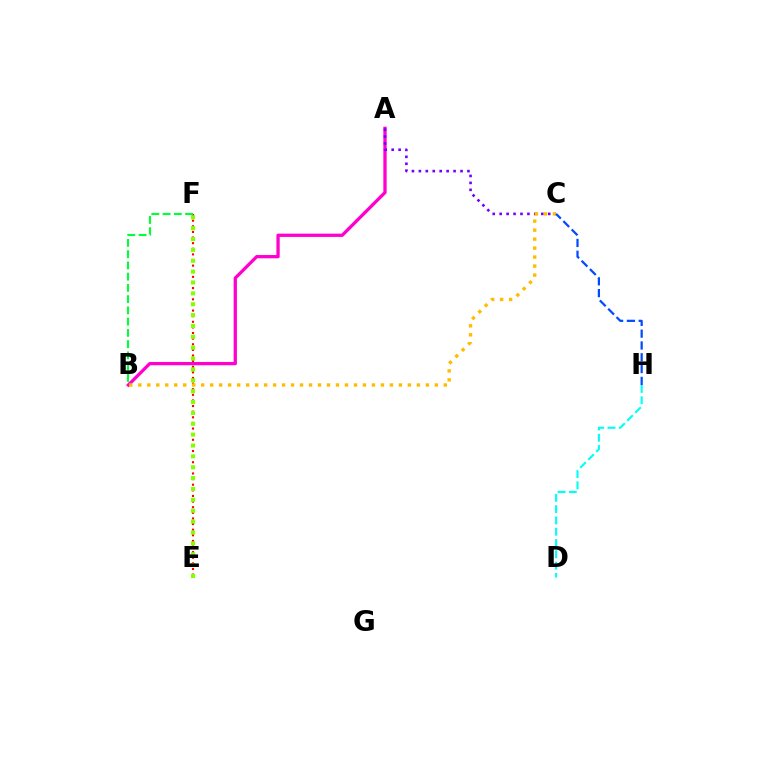{('D', 'H'): [{'color': '#00fff6', 'line_style': 'dashed', 'thickness': 1.53}], ('E', 'F'): [{'color': '#ff0000', 'line_style': 'dotted', 'thickness': 1.53}, {'color': '#84ff00', 'line_style': 'dotted', 'thickness': 2.95}], ('A', 'B'): [{'color': '#ff00cf', 'line_style': 'solid', 'thickness': 2.37}], ('B', 'F'): [{'color': '#00ff39', 'line_style': 'dashed', 'thickness': 1.53}], ('A', 'C'): [{'color': '#7200ff', 'line_style': 'dotted', 'thickness': 1.89}], ('B', 'C'): [{'color': '#ffbd00', 'line_style': 'dotted', 'thickness': 2.44}], ('C', 'H'): [{'color': '#004bff', 'line_style': 'dashed', 'thickness': 1.6}]}